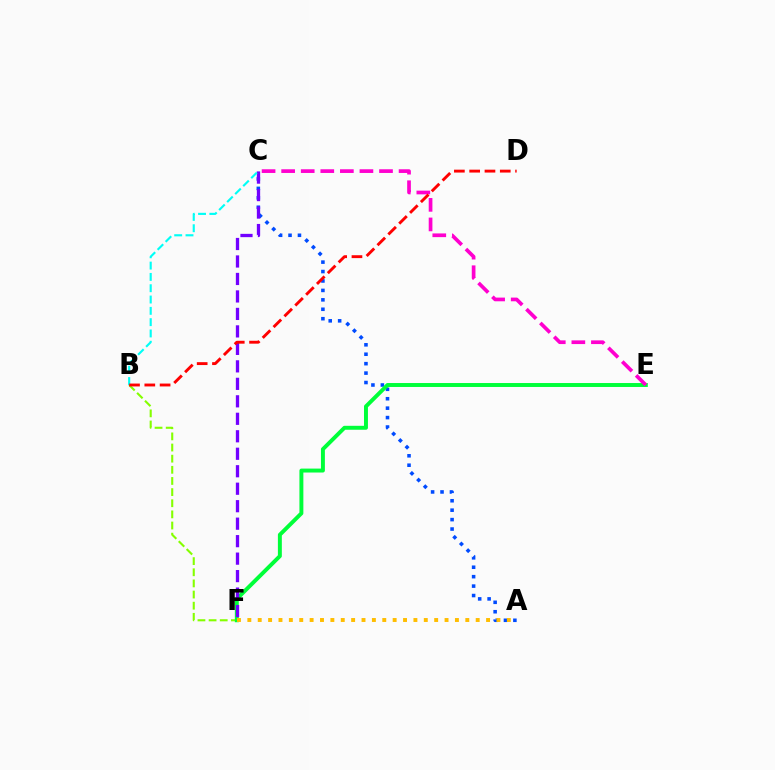{('B', 'F'): [{'color': '#84ff00', 'line_style': 'dashed', 'thickness': 1.51}], ('A', 'C'): [{'color': '#004bff', 'line_style': 'dotted', 'thickness': 2.56}], ('E', 'F'): [{'color': '#00ff39', 'line_style': 'solid', 'thickness': 2.84}], ('A', 'F'): [{'color': '#ffbd00', 'line_style': 'dotted', 'thickness': 2.82}], ('C', 'F'): [{'color': '#7200ff', 'line_style': 'dashed', 'thickness': 2.37}], ('B', 'C'): [{'color': '#00fff6', 'line_style': 'dashed', 'thickness': 1.54}], ('C', 'E'): [{'color': '#ff00cf', 'line_style': 'dashed', 'thickness': 2.66}], ('B', 'D'): [{'color': '#ff0000', 'line_style': 'dashed', 'thickness': 2.08}]}